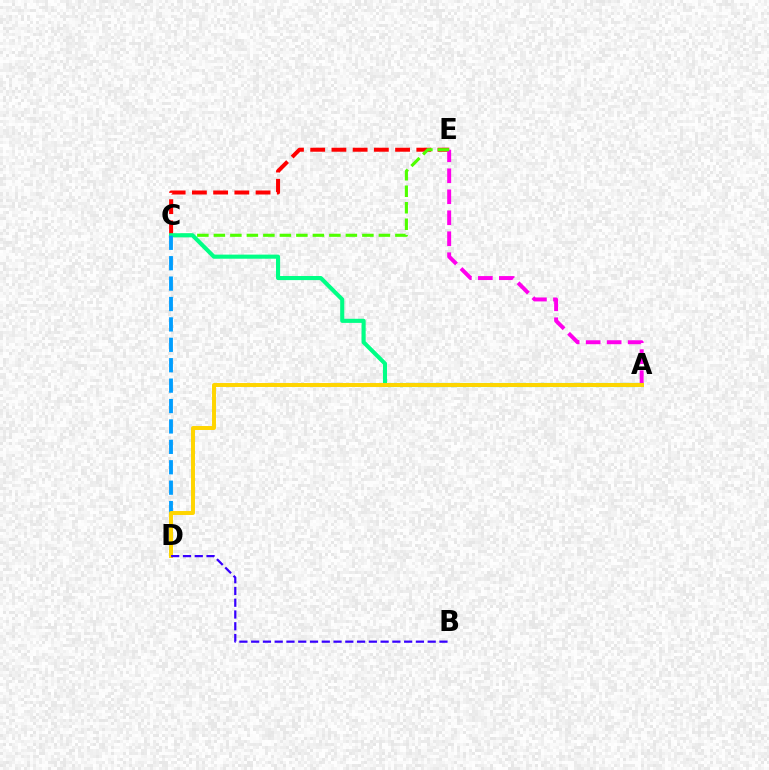{('C', 'E'): [{'color': '#ff0000', 'line_style': 'dashed', 'thickness': 2.88}, {'color': '#4fff00', 'line_style': 'dashed', 'thickness': 2.24}], ('A', 'E'): [{'color': '#ff00ed', 'line_style': 'dashed', 'thickness': 2.85}], ('A', 'C'): [{'color': '#00ff86', 'line_style': 'solid', 'thickness': 2.96}], ('C', 'D'): [{'color': '#009eff', 'line_style': 'dashed', 'thickness': 2.77}], ('A', 'D'): [{'color': '#ffd500', 'line_style': 'solid', 'thickness': 2.85}], ('B', 'D'): [{'color': '#3700ff', 'line_style': 'dashed', 'thickness': 1.6}]}